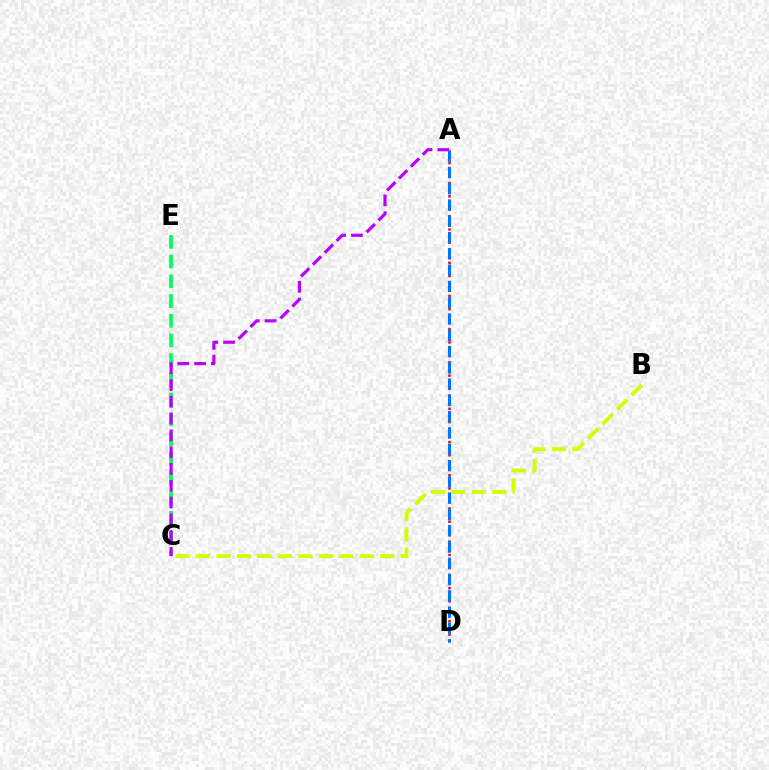{('B', 'C'): [{'color': '#d1ff00', 'line_style': 'dashed', 'thickness': 2.78}], ('A', 'D'): [{'color': '#ff0000', 'line_style': 'dotted', 'thickness': 1.8}, {'color': '#0074ff', 'line_style': 'dashed', 'thickness': 2.21}], ('C', 'E'): [{'color': '#00ff5c', 'line_style': 'dashed', 'thickness': 2.68}], ('A', 'C'): [{'color': '#b900ff', 'line_style': 'dashed', 'thickness': 2.28}]}